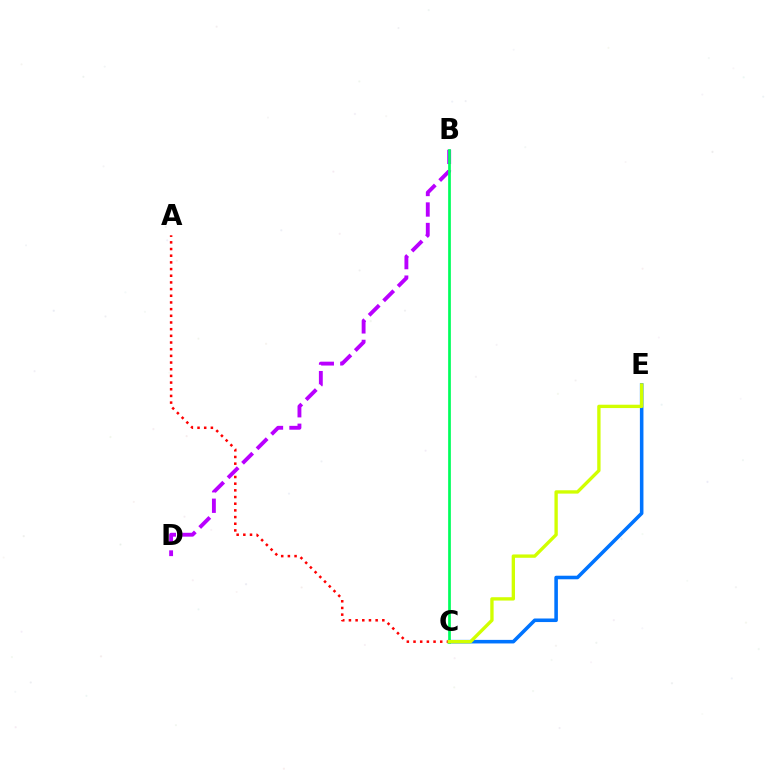{('C', 'E'): [{'color': '#0074ff', 'line_style': 'solid', 'thickness': 2.57}, {'color': '#d1ff00', 'line_style': 'solid', 'thickness': 2.41}], ('A', 'C'): [{'color': '#ff0000', 'line_style': 'dotted', 'thickness': 1.81}], ('B', 'D'): [{'color': '#b900ff', 'line_style': 'dashed', 'thickness': 2.78}], ('B', 'C'): [{'color': '#00ff5c', 'line_style': 'solid', 'thickness': 1.96}]}